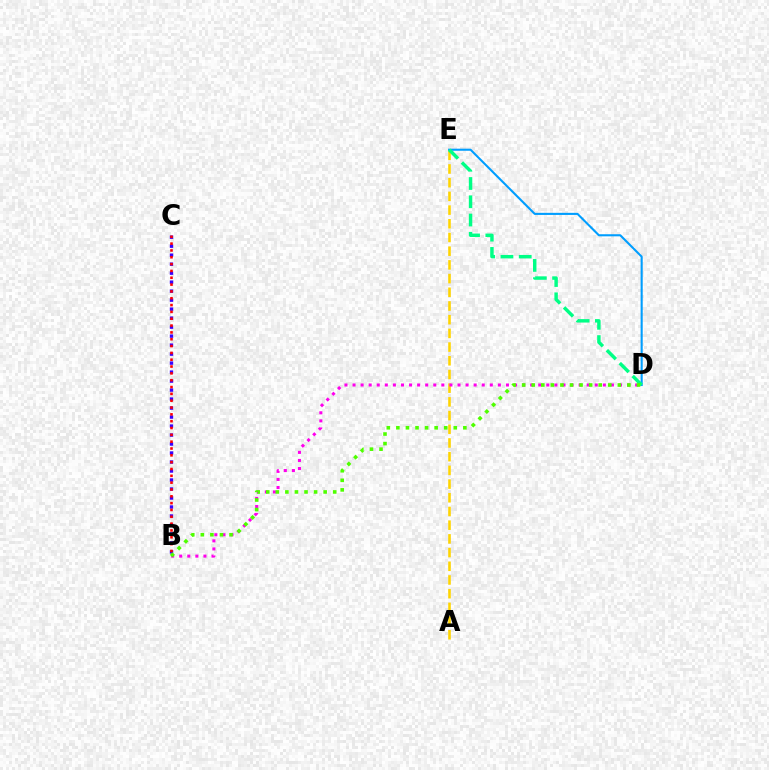{('A', 'E'): [{'color': '#ffd500', 'line_style': 'dashed', 'thickness': 1.86}], ('D', 'E'): [{'color': '#009eff', 'line_style': 'solid', 'thickness': 1.51}, {'color': '#00ff86', 'line_style': 'dashed', 'thickness': 2.48}], ('B', 'D'): [{'color': '#ff00ed', 'line_style': 'dotted', 'thickness': 2.19}, {'color': '#4fff00', 'line_style': 'dotted', 'thickness': 2.6}], ('B', 'C'): [{'color': '#3700ff', 'line_style': 'dotted', 'thickness': 2.44}, {'color': '#ff0000', 'line_style': 'dotted', 'thickness': 1.86}]}